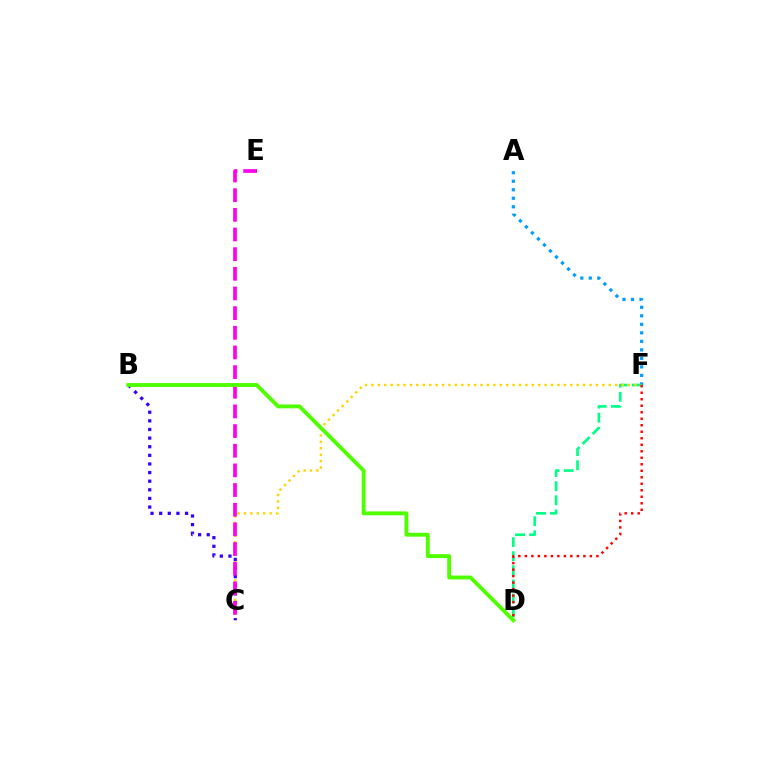{('D', 'F'): [{'color': '#00ff86', 'line_style': 'dashed', 'thickness': 1.92}, {'color': '#ff0000', 'line_style': 'dotted', 'thickness': 1.77}], ('A', 'F'): [{'color': '#009eff', 'line_style': 'dotted', 'thickness': 2.31}], ('C', 'F'): [{'color': '#ffd500', 'line_style': 'dotted', 'thickness': 1.74}], ('B', 'C'): [{'color': '#3700ff', 'line_style': 'dotted', 'thickness': 2.34}], ('C', 'E'): [{'color': '#ff00ed', 'line_style': 'dashed', 'thickness': 2.67}], ('B', 'D'): [{'color': '#4fff00', 'line_style': 'solid', 'thickness': 2.79}]}